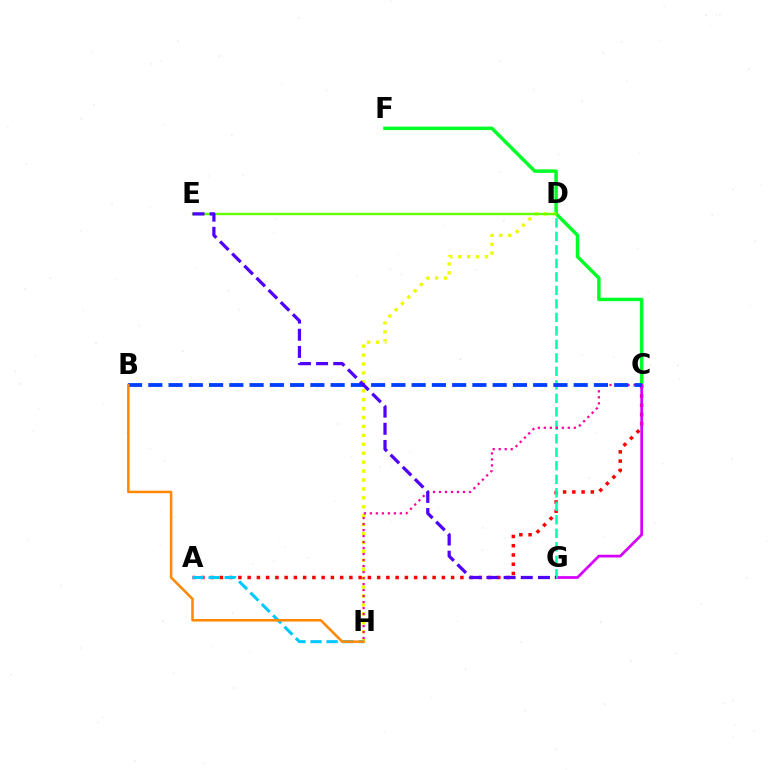{('C', 'F'): [{'color': '#00ff27', 'line_style': 'solid', 'thickness': 2.49}], ('A', 'C'): [{'color': '#ff0000', 'line_style': 'dotted', 'thickness': 2.51}], ('D', 'H'): [{'color': '#eeff00', 'line_style': 'dotted', 'thickness': 2.42}], ('C', 'G'): [{'color': '#d600ff', 'line_style': 'solid', 'thickness': 1.97}], ('A', 'H'): [{'color': '#00c7ff', 'line_style': 'dashed', 'thickness': 2.18}], ('D', 'G'): [{'color': '#00ffaf', 'line_style': 'dashed', 'thickness': 1.83}], ('C', 'H'): [{'color': '#ff00a0', 'line_style': 'dotted', 'thickness': 1.63}], ('D', 'E'): [{'color': '#66ff00', 'line_style': 'solid', 'thickness': 1.74}], ('B', 'C'): [{'color': '#003fff', 'line_style': 'dashed', 'thickness': 2.75}], ('E', 'G'): [{'color': '#4f00ff', 'line_style': 'dashed', 'thickness': 2.33}], ('B', 'H'): [{'color': '#ff8800', 'line_style': 'solid', 'thickness': 1.82}]}